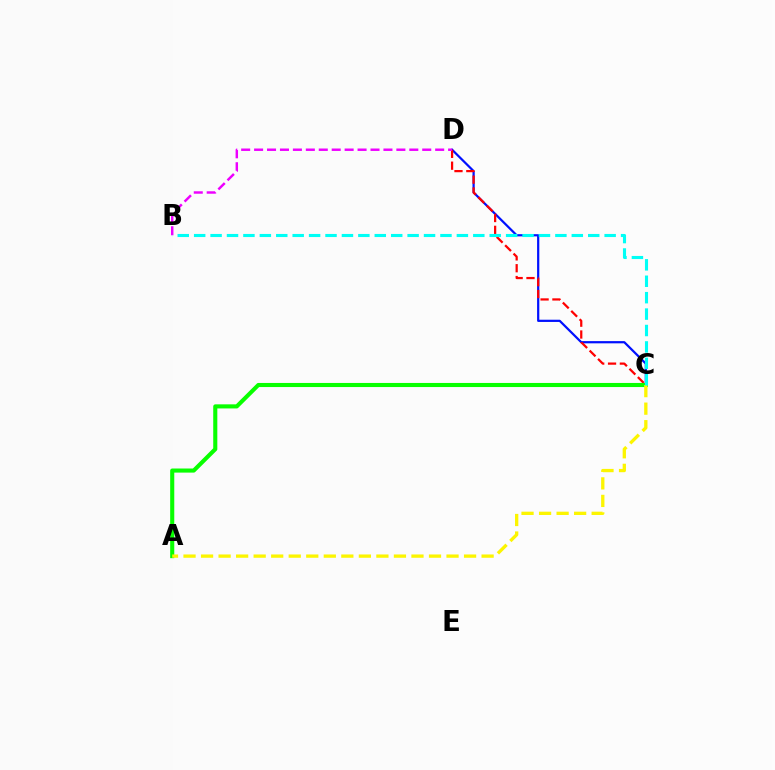{('C', 'D'): [{'color': '#0010ff', 'line_style': 'solid', 'thickness': 1.6}, {'color': '#ff0000', 'line_style': 'dashed', 'thickness': 1.61}], ('B', 'D'): [{'color': '#ee00ff', 'line_style': 'dashed', 'thickness': 1.76}], ('A', 'C'): [{'color': '#08ff00', 'line_style': 'solid', 'thickness': 2.95}, {'color': '#fcf500', 'line_style': 'dashed', 'thickness': 2.38}], ('B', 'C'): [{'color': '#00fff6', 'line_style': 'dashed', 'thickness': 2.23}]}